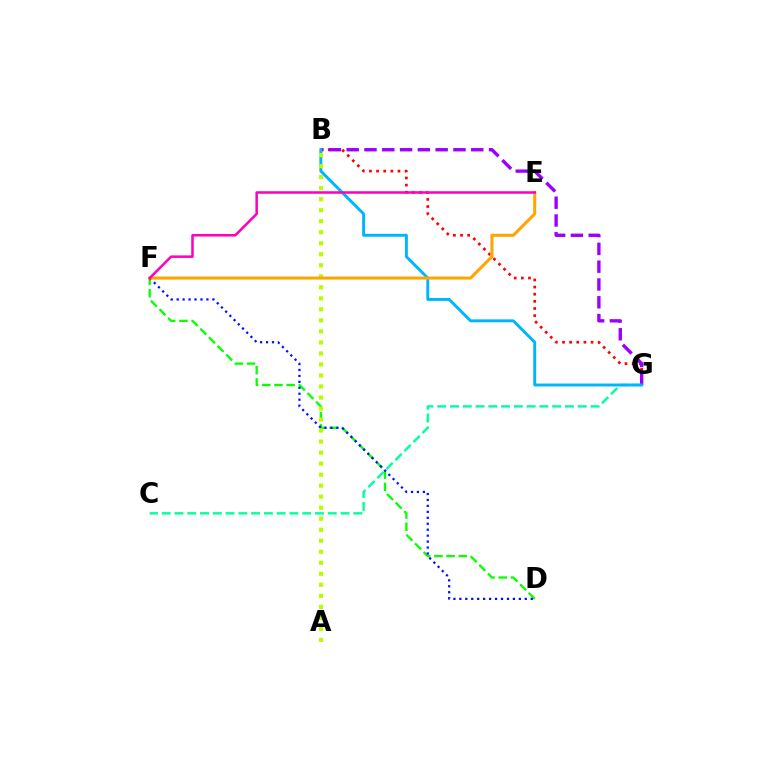{('D', 'F'): [{'color': '#08ff00', 'line_style': 'dashed', 'thickness': 1.66}, {'color': '#0010ff', 'line_style': 'dotted', 'thickness': 1.62}], ('C', 'G'): [{'color': '#00ff9d', 'line_style': 'dashed', 'thickness': 1.74}], ('B', 'G'): [{'color': '#ff0000', 'line_style': 'dotted', 'thickness': 1.94}, {'color': '#9b00ff', 'line_style': 'dashed', 'thickness': 2.42}, {'color': '#00b5ff', 'line_style': 'solid', 'thickness': 2.11}], ('A', 'B'): [{'color': '#b3ff00', 'line_style': 'dotted', 'thickness': 2.99}], ('E', 'F'): [{'color': '#ffa500', 'line_style': 'solid', 'thickness': 2.19}, {'color': '#ff00bd', 'line_style': 'solid', 'thickness': 1.82}]}